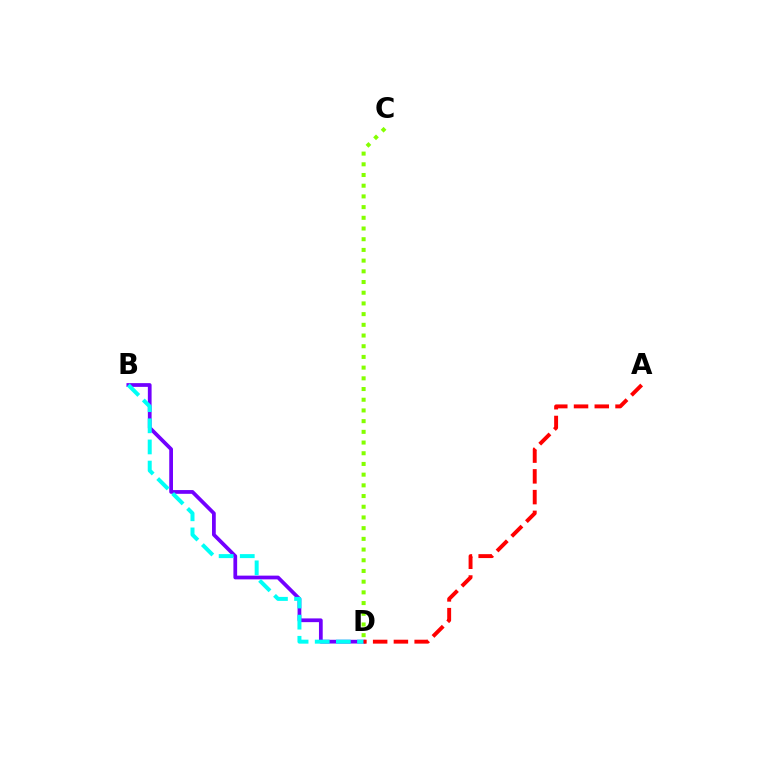{('B', 'D'): [{'color': '#7200ff', 'line_style': 'solid', 'thickness': 2.7}, {'color': '#00fff6', 'line_style': 'dashed', 'thickness': 2.87}], ('A', 'D'): [{'color': '#ff0000', 'line_style': 'dashed', 'thickness': 2.82}], ('C', 'D'): [{'color': '#84ff00', 'line_style': 'dotted', 'thickness': 2.91}]}